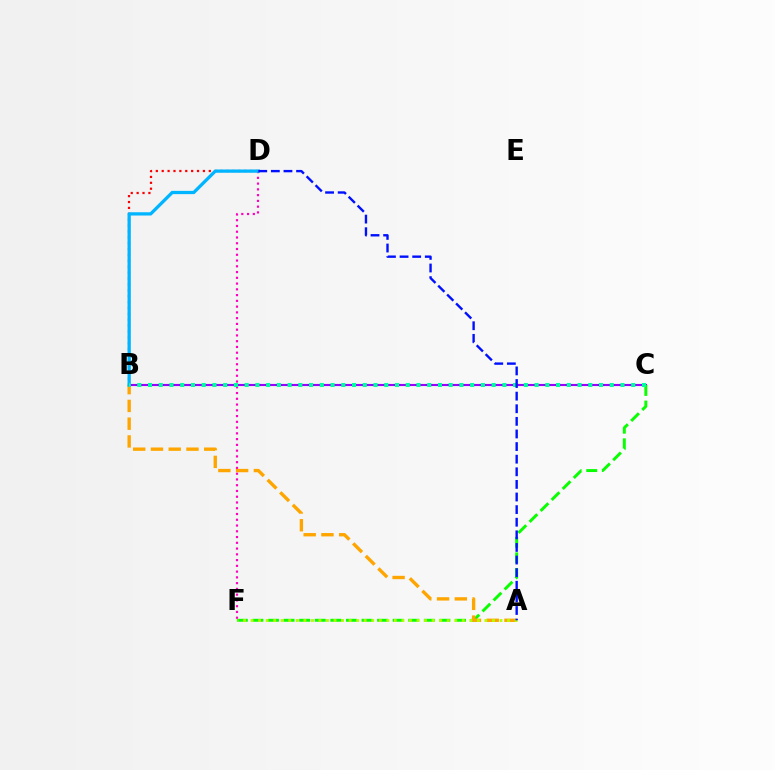{('B', 'C'): [{'color': '#9b00ff', 'line_style': 'solid', 'thickness': 1.53}, {'color': '#00ff9d', 'line_style': 'dotted', 'thickness': 2.92}], ('B', 'D'): [{'color': '#ff0000', 'line_style': 'dotted', 'thickness': 1.6}, {'color': '#00b5ff', 'line_style': 'solid', 'thickness': 2.36}], ('C', 'F'): [{'color': '#08ff00', 'line_style': 'dashed', 'thickness': 2.12}], ('D', 'F'): [{'color': '#ff00bd', 'line_style': 'dotted', 'thickness': 1.57}], ('A', 'B'): [{'color': '#ffa500', 'line_style': 'dashed', 'thickness': 2.41}], ('A', 'F'): [{'color': '#b3ff00', 'line_style': 'dotted', 'thickness': 2.05}], ('A', 'D'): [{'color': '#0010ff', 'line_style': 'dashed', 'thickness': 1.71}]}